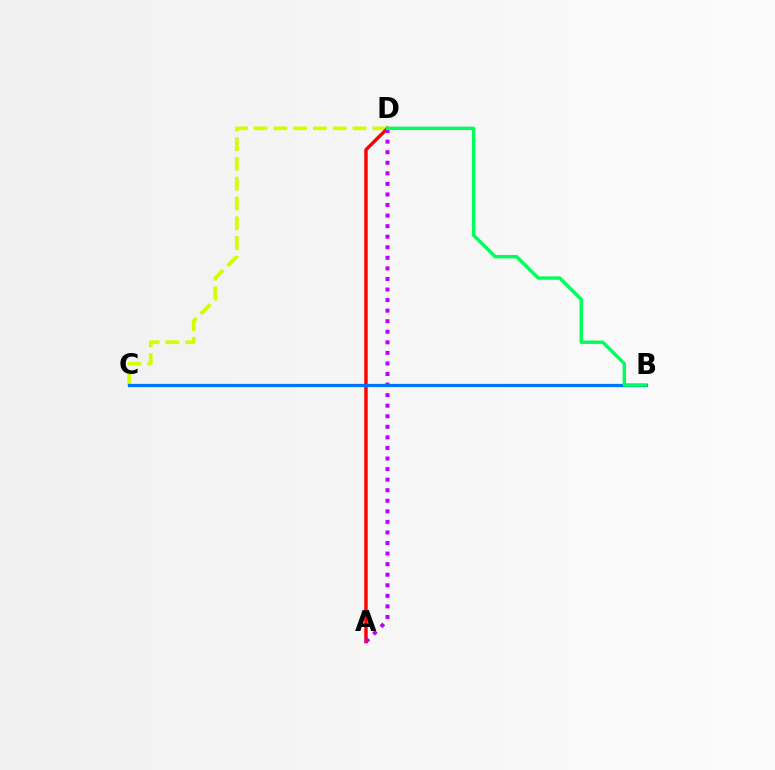{('C', 'D'): [{'color': '#d1ff00', 'line_style': 'dashed', 'thickness': 2.69}], ('A', 'D'): [{'color': '#ff0000', 'line_style': 'solid', 'thickness': 2.46}, {'color': '#b900ff', 'line_style': 'dotted', 'thickness': 2.87}], ('B', 'C'): [{'color': '#0074ff', 'line_style': 'solid', 'thickness': 2.32}], ('B', 'D'): [{'color': '#00ff5c', 'line_style': 'solid', 'thickness': 2.46}]}